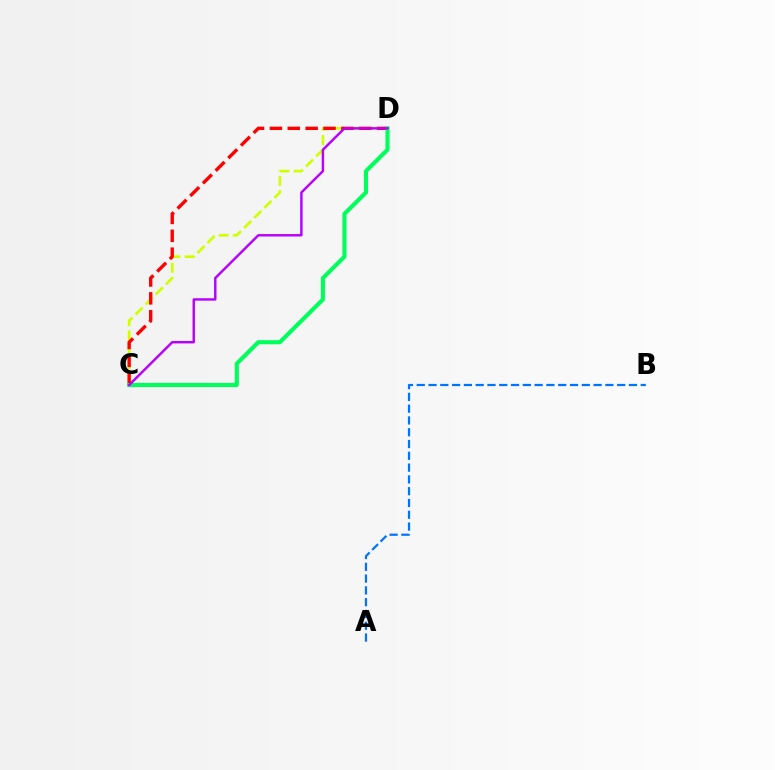{('C', 'D'): [{'color': '#d1ff00', 'line_style': 'dashed', 'thickness': 1.94}, {'color': '#ff0000', 'line_style': 'dashed', 'thickness': 2.43}, {'color': '#00ff5c', 'line_style': 'solid', 'thickness': 2.96}, {'color': '#b900ff', 'line_style': 'solid', 'thickness': 1.75}], ('A', 'B'): [{'color': '#0074ff', 'line_style': 'dashed', 'thickness': 1.6}]}